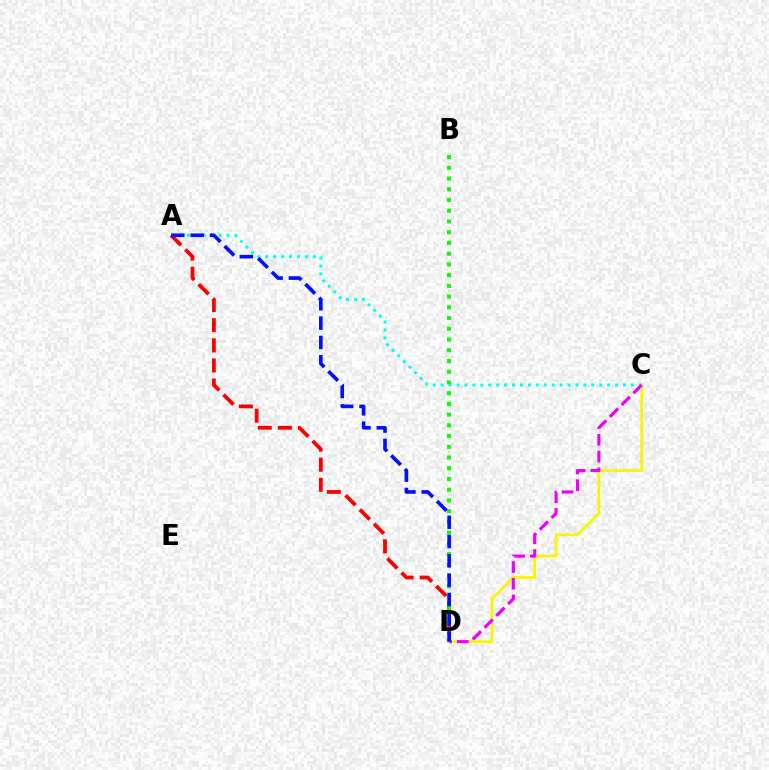{('C', 'D'): [{'color': '#fcf500', 'line_style': 'solid', 'thickness': 1.98}, {'color': '#ee00ff', 'line_style': 'dashed', 'thickness': 2.27}], ('A', 'C'): [{'color': '#00fff6', 'line_style': 'dotted', 'thickness': 2.15}], ('A', 'D'): [{'color': '#ff0000', 'line_style': 'dashed', 'thickness': 2.73}, {'color': '#0010ff', 'line_style': 'dashed', 'thickness': 2.62}], ('B', 'D'): [{'color': '#08ff00', 'line_style': 'dotted', 'thickness': 2.92}]}